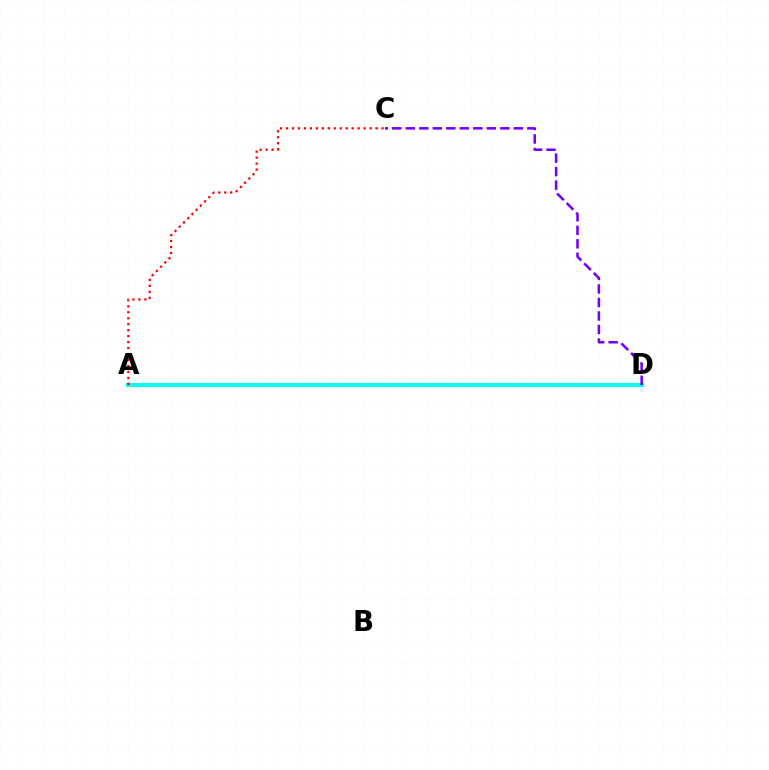{('A', 'D'): [{'color': '#84ff00', 'line_style': 'solid', 'thickness': 1.84}, {'color': '#00fff6', 'line_style': 'solid', 'thickness': 2.91}], ('A', 'C'): [{'color': '#ff0000', 'line_style': 'dotted', 'thickness': 1.62}], ('C', 'D'): [{'color': '#7200ff', 'line_style': 'dashed', 'thickness': 1.83}]}